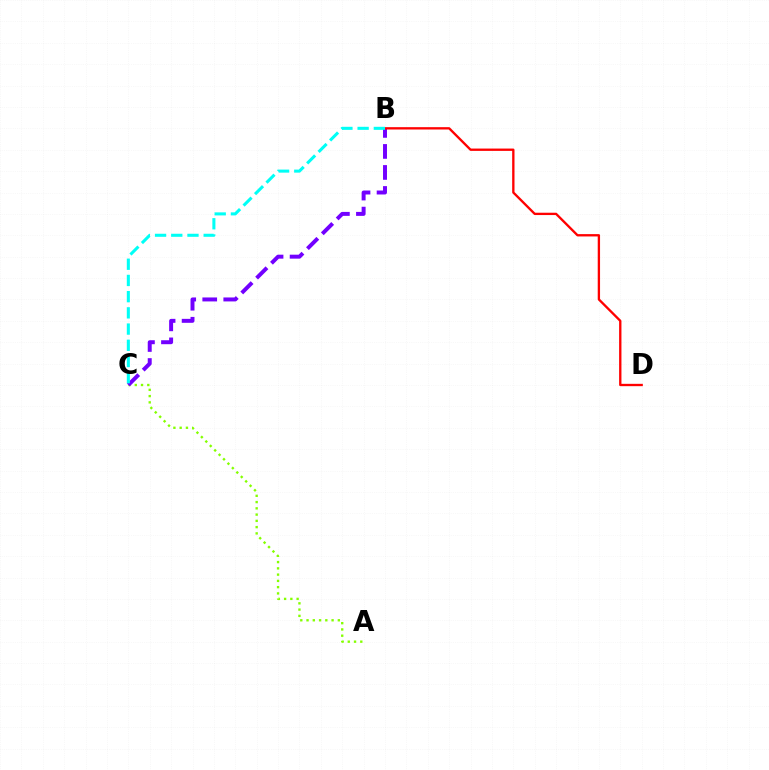{('A', 'C'): [{'color': '#84ff00', 'line_style': 'dotted', 'thickness': 1.7}], ('B', 'C'): [{'color': '#7200ff', 'line_style': 'dashed', 'thickness': 2.85}, {'color': '#00fff6', 'line_style': 'dashed', 'thickness': 2.2}], ('B', 'D'): [{'color': '#ff0000', 'line_style': 'solid', 'thickness': 1.68}]}